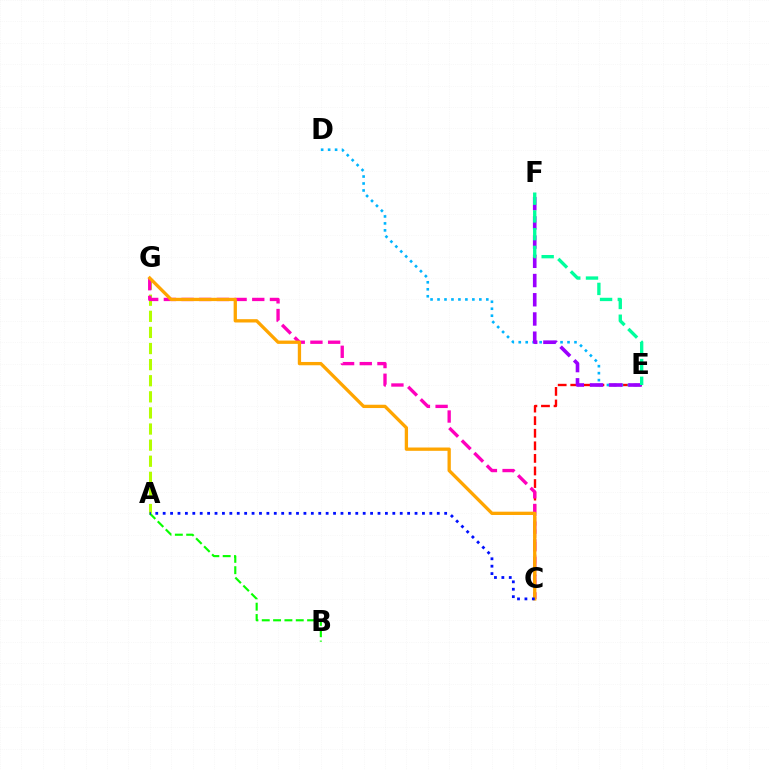{('C', 'E'): [{'color': '#ff0000', 'line_style': 'dashed', 'thickness': 1.71}], ('D', 'E'): [{'color': '#00b5ff', 'line_style': 'dotted', 'thickness': 1.89}], ('A', 'G'): [{'color': '#b3ff00', 'line_style': 'dashed', 'thickness': 2.19}], ('A', 'B'): [{'color': '#08ff00', 'line_style': 'dashed', 'thickness': 1.54}], ('E', 'F'): [{'color': '#9b00ff', 'line_style': 'dashed', 'thickness': 2.61}, {'color': '#00ff9d', 'line_style': 'dashed', 'thickness': 2.41}], ('C', 'G'): [{'color': '#ff00bd', 'line_style': 'dashed', 'thickness': 2.4}, {'color': '#ffa500', 'line_style': 'solid', 'thickness': 2.38}], ('A', 'C'): [{'color': '#0010ff', 'line_style': 'dotted', 'thickness': 2.01}]}